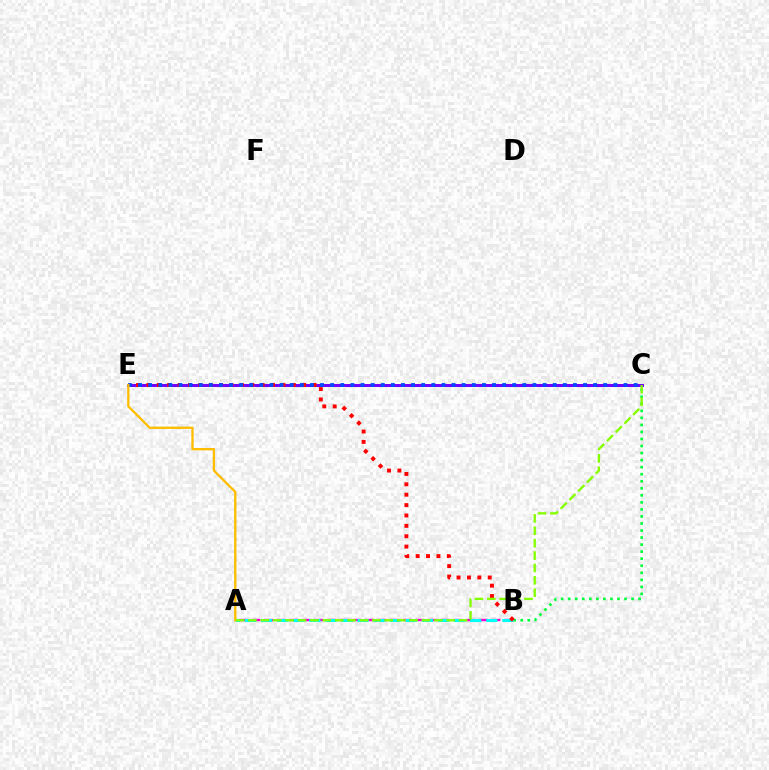{('B', 'C'): [{'color': '#00ff39', 'line_style': 'dotted', 'thickness': 1.91}], ('A', 'B'): [{'color': '#ff00cf', 'line_style': 'dashed', 'thickness': 1.72}, {'color': '#00fff6', 'line_style': 'dashed', 'thickness': 2.19}], ('C', 'E'): [{'color': '#7200ff', 'line_style': 'solid', 'thickness': 2.16}, {'color': '#004bff', 'line_style': 'dotted', 'thickness': 2.75}], ('B', 'E'): [{'color': '#ff0000', 'line_style': 'dotted', 'thickness': 2.82}], ('A', 'E'): [{'color': '#ffbd00', 'line_style': 'solid', 'thickness': 1.66}], ('A', 'C'): [{'color': '#84ff00', 'line_style': 'dashed', 'thickness': 1.68}]}